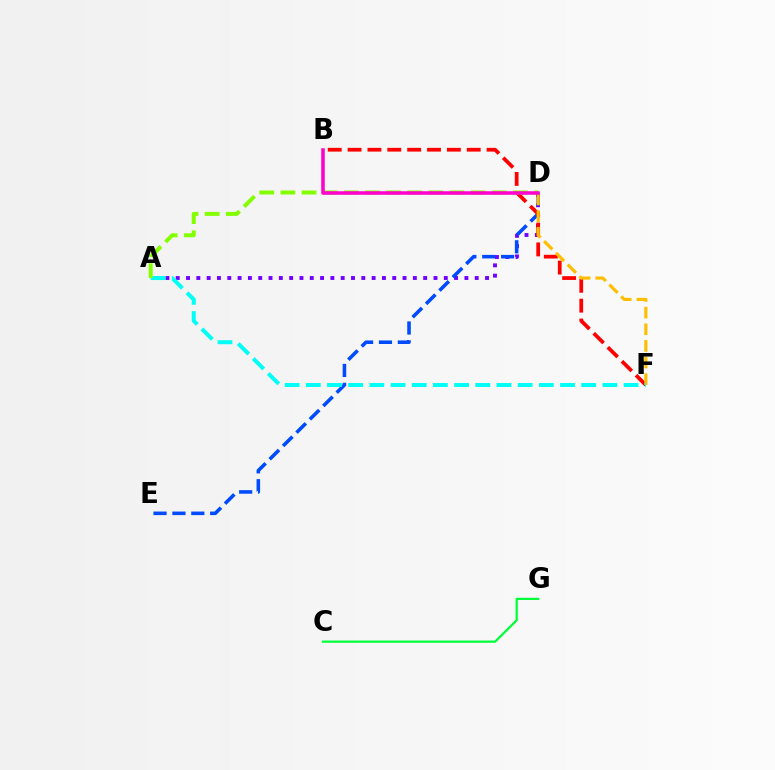{('A', 'D'): [{'color': '#7200ff', 'line_style': 'dotted', 'thickness': 2.8}, {'color': '#84ff00', 'line_style': 'dashed', 'thickness': 2.87}], ('D', 'E'): [{'color': '#004bff', 'line_style': 'dashed', 'thickness': 2.57}], ('B', 'F'): [{'color': '#ff0000', 'line_style': 'dashed', 'thickness': 2.7}], ('D', 'F'): [{'color': '#ffbd00', 'line_style': 'dashed', 'thickness': 2.26}], ('A', 'F'): [{'color': '#00fff6', 'line_style': 'dashed', 'thickness': 2.88}], ('B', 'D'): [{'color': '#ff00cf', 'line_style': 'solid', 'thickness': 2.55}], ('C', 'G'): [{'color': '#00ff39', 'line_style': 'solid', 'thickness': 1.6}]}